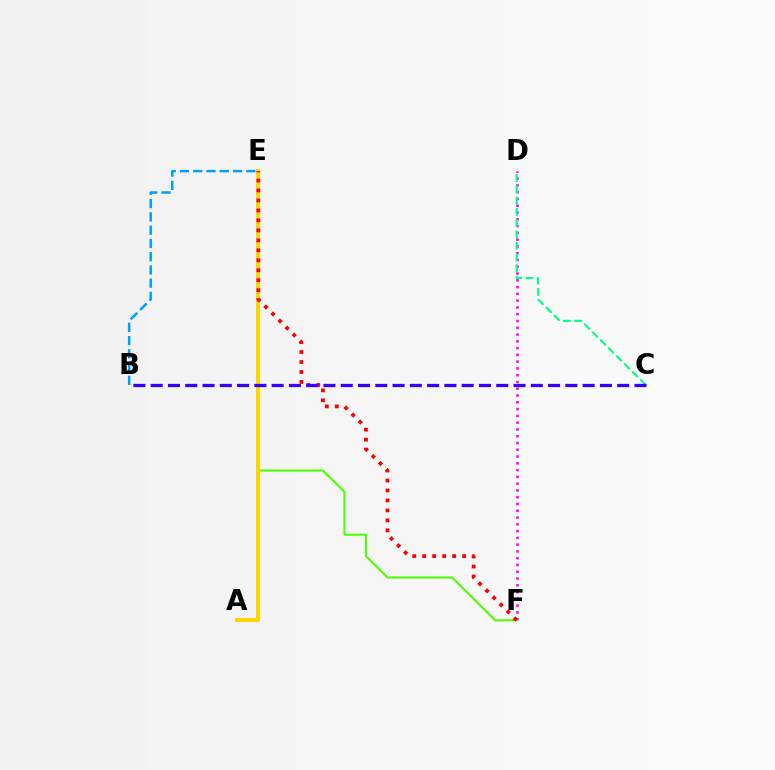{('D', 'F'): [{'color': '#ff00ed', 'line_style': 'dotted', 'thickness': 1.84}], ('E', 'F'): [{'color': '#4fff00', 'line_style': 'solid', 'thickness': 1.51}, {'color': '#ff0000', 'line_style': 'dotted', 'thickness': 2.71}], ('B', 'E'): [{'color': '#009eff', 'line_style': 'dashed', 'thickness': 1.8}], ('A', 'E'): [{'color': '#ffd500', 'line_style': 'solid', 'thickness': 2.93}], ('C', 'D'): [{'color': '#00ff86', 'line_style': 'dashed', 'thickness': 1.53}], ('B', 'C'): [{'color': '#3700ff', 'line_style': 'dashed', 'thickness': 2.35}]}